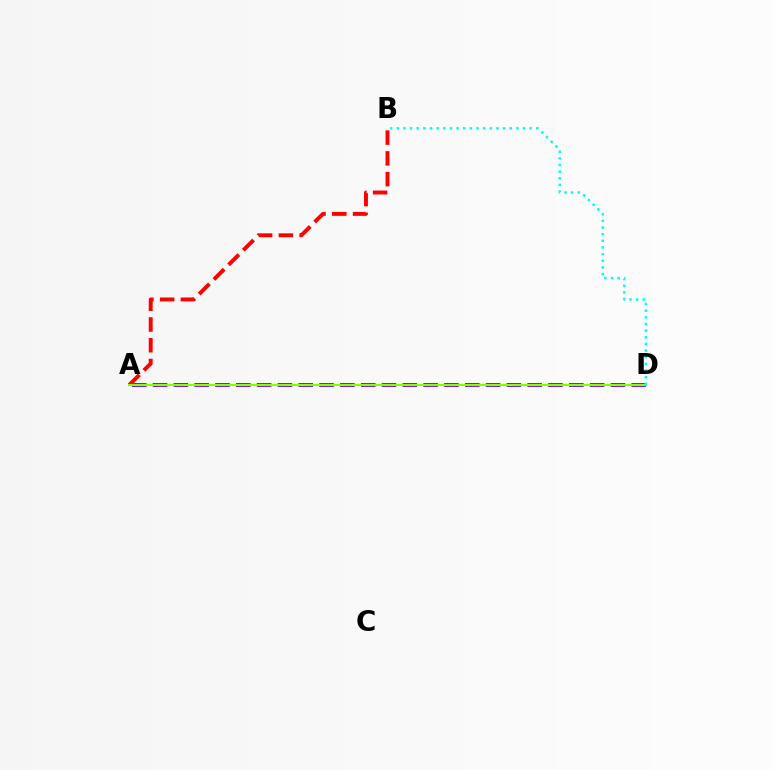{('A', 'D'): [{'color': '#7200ff', 'line_style': 'dashed', 'thickness': 2.83}, {'color': '#84ff00', 'line_style': 'solid', 'thickness': 1.57}], ('A', 'B'): [{'color': '#ff0000', 'line_style': 'dashed', 'thickness': 2.82}], ('B', 'D'): [{'color': '#00fff6', 'line_style': 'dotted', 'thickness': 1.8}]}